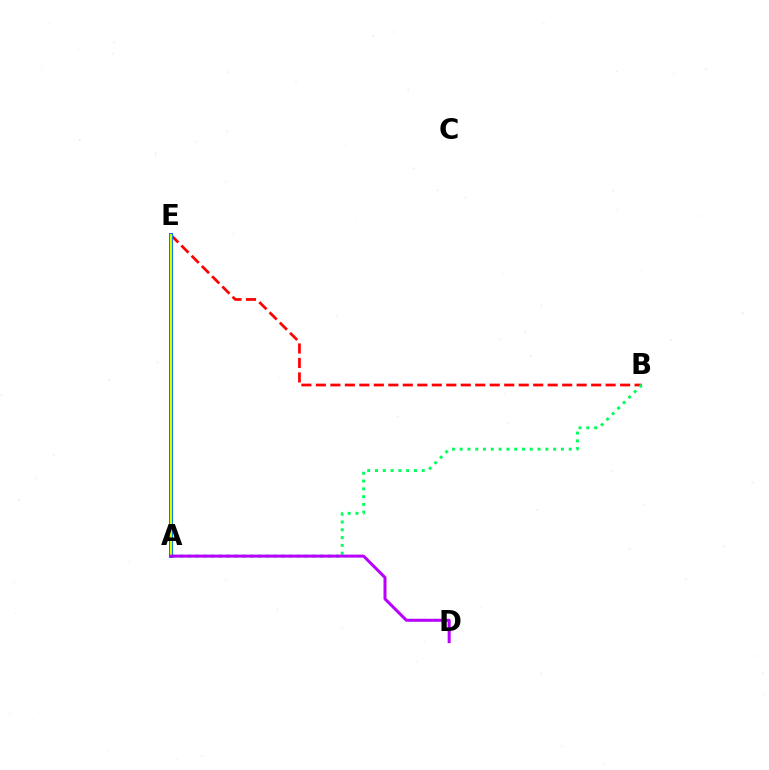{('B', 'E'): [{'color': '#ff0000', 'line_style': 'dashed', 'thickness': 1.97}], ('A', 'E'): [{'color': '#0074ff', 'line_style': 'solid', 'thickness': 2.89}, {'color': '#d1ff00', 'line_style': 'solid', 'thickness': 1.53}], ('A', 'B'): [{'color': '#00ff5c', 'line_style': 'dotted', 'thickness': 2.12}], ('A', 'D'): [{'color': '#b900ff', 'line_style': 'solid', 'thickness': 2.17}]}